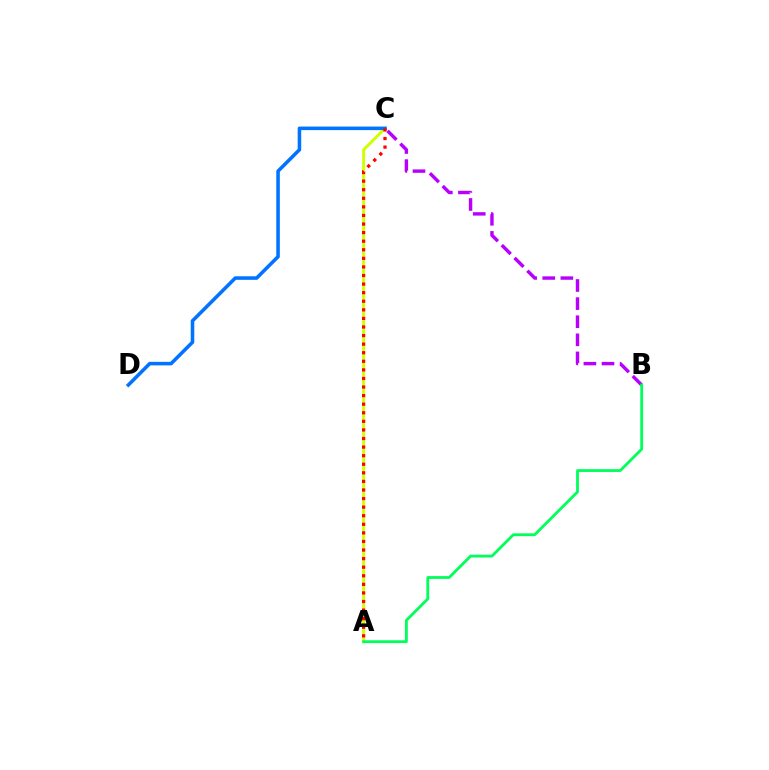{('A', 'C'): [{'color': '#d1ff00', 'line_style': 'solid', 'thickness': 2.12}, {'color': '#ff0000', 'line_style': 'dotted', 'thickness': 2.33}], ('B', 'C'): [{'color': '#b900ff', 'line_style': 'dashed', 'thickness': 2.46}], ('C', 'D'): [{'color': '#0074ff', 'line_style': 'solid', 'thickness': 2.56}], ('A', 'B'): [{'color': '#00ff5c', 'line_style': 'solid', 'thickness': 2.02}]}